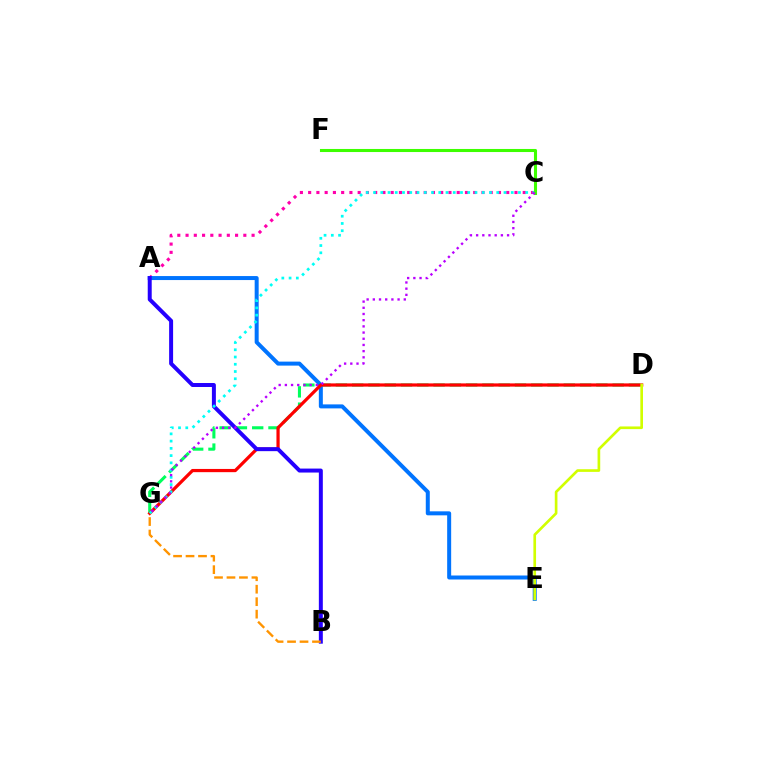{('A', 'C'): [{'color': '#ff00ac', 'line_style': 'dotted', 'thickness': 2.24}], ('D', 'G'): [{'color': '#00ff5c', 'line_style': 'dashed', 'thickness': 2.21}, {'color': '#ff0000', 'line_style': 'solid', 'thickness': 2.32}], ('A', 'E'): [{'color': '#0074ff', 'line_style': 'solid', 'thickness': 2.88}], ('A', 'B'): [{'color': '#2500ff', 'line_style': 'solid', 'thickness': 2.86}], ('D', 'E'): [{'color': '#d1ff00', 'line_style': 'solid', 'thickness': 1.92}], ('C', 'G'): [{'color': '#00fff6', 'line_style': 'dotted', 'thickness': 1.97}, {'color': '#b900ff', 'line_style': 'dotted', 'thickness': 1.68}], ('C', 'F'): [{'color': '#3dff00', 'line_style': 'solid', 'thickness': 2.21}], ('B', 'G'): [{'color': '#ff9400', 'line_style': 'dashed', 'thickness': 1.69}]}